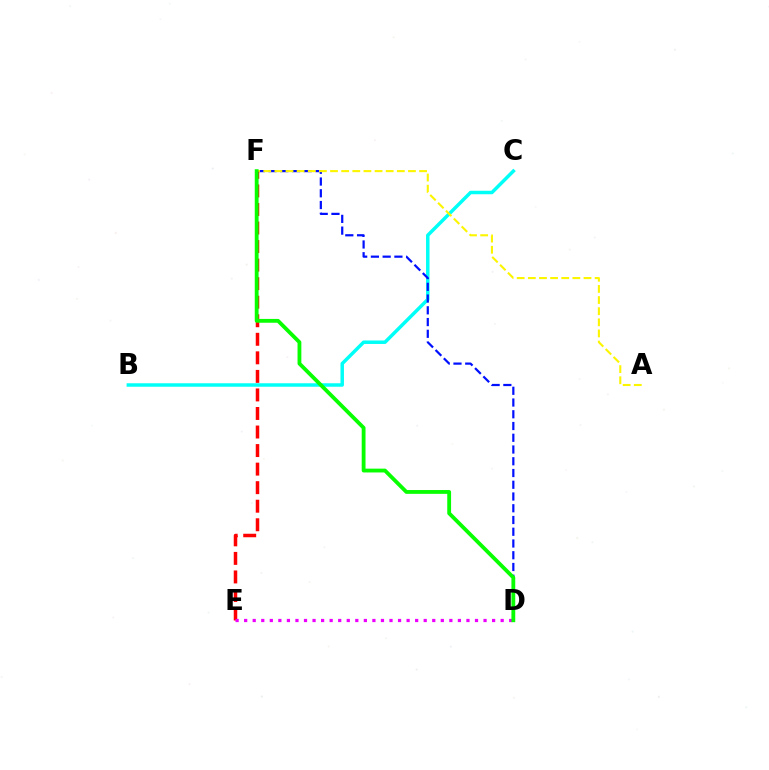{('B', 'C'): [{'color': '#00fff6', 'line_style': 'solid', 'thickness': 2.5}], ('D', 'F'): [{'color': '#0010ff', 'line_style': 'dashed', 'thickness': 1.6}, {'color': '#08ff00', 'line_style': 'solid', 'thickness': 2.75}], ('A', 'F'): [{'color': '#fcf500', 'line_style': 'dashed', 'thickness': 1.51}], ('E', 'F'): [{'color': '#ff0000', 'line_style': 'dashed', 'thickness': 2.52}], ('D', 'E'): [{'color': '#ee00ff', 'line_style': 'dotted', 'thickness': 2.32}]}